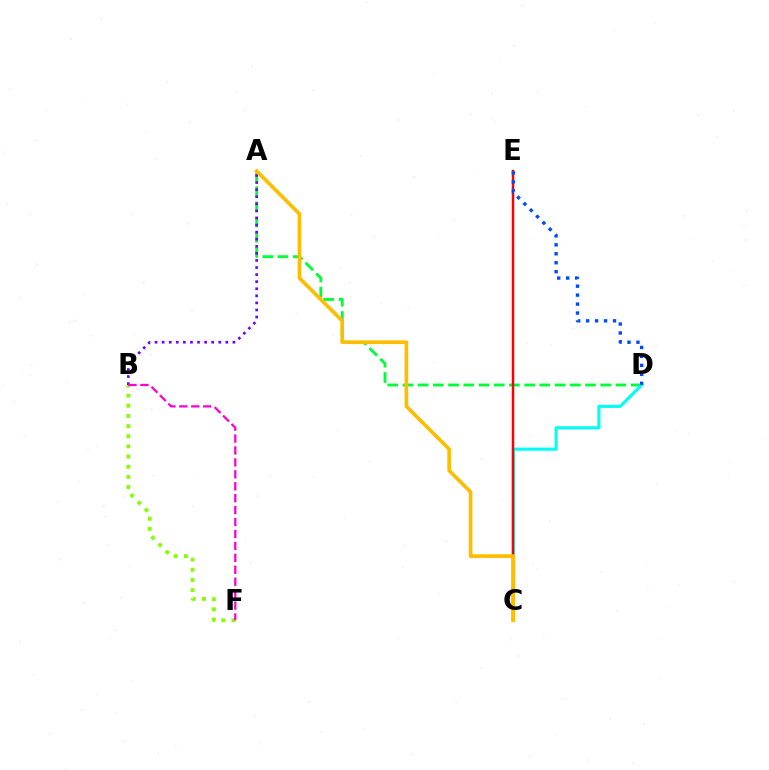{('A', 'D'): [{'color': '#00ff39', 'line_style': 'dashed', 'thickness': 2.07}], ('A', 'B'): [{'color': '#7200ff', 'line_style': 'dotted', 'thickness': 1.92}], ('C', 'D'): [{'color': '#00fff6', 'line_style': 'solid', 'thickness': 2.25}], ('C', 'E'): [{'color': '#ff0000', 'line_style': 'solid', 'thickness': 1.78}], ('B', 'F'): [{'color': '#84ff00', 'line_style': 'dotted', 'thickness': 2.76}, {'color': '#ff00cf', 'line_style': 'dashed', 'thickness': 1.62}], ('A', 'C'): [{'color': '#ffbd00', 'line_style': 'solid', 'thickness': 2.65}], ('D', 'E'): [{'color': '#004bff', 'line_style': 'dotted', 'thickness': 2.43}]}